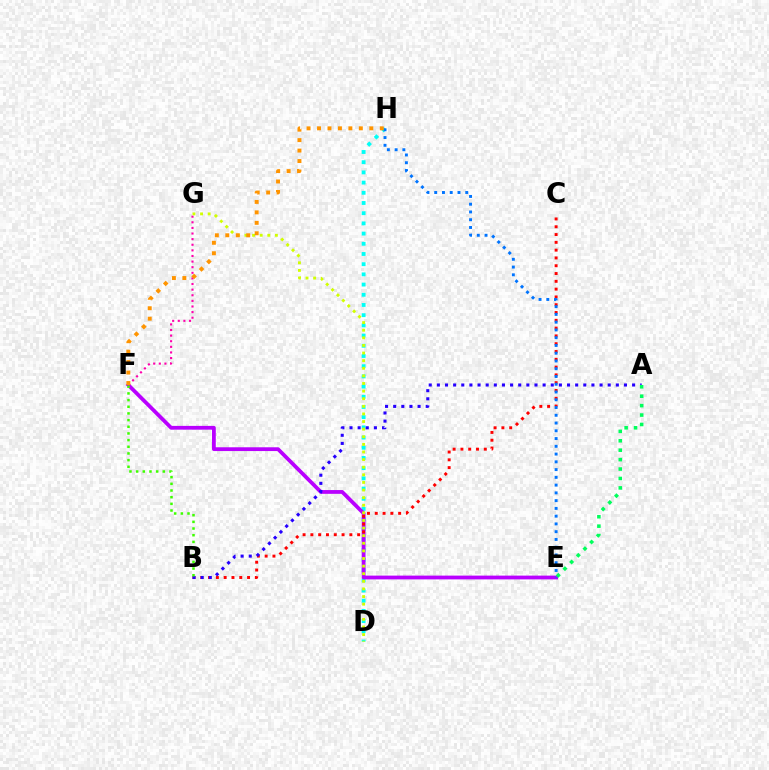{('D', 'H'): [{'color': '#00fff6', 'line_style': 'dotted', 'thickness': 2.77}], ('E', 'F'): [{'color': '#b900ff', 'line_style': 'solid', 'thickness': 2.72}], ('B', 'C'): [{'color': '#ff0000', 'line_style': 'dotted', 'thickness': 2.12}], ('F', 'G'): [{'color': '#ff00ac', 'line_style': 'dotted', 'thickness': 1.52}], ('A', 'B'): [{'color': '#2500ff', 'line_style': 'dotted', 'thickness': 2.21}], ('D', 'G'): [{'color': '#d1ff00', 'line_style': 'dotted', 'thickness': 2.07}], ('E', 'H'): [{'color': '#0074ff', 'line_style': 'dotted', 'thickness': 2.11}], ('B', 'F'): [{'color': '#3dff00', 'line_style': 'dotted', 'thickness': 1.81}], ('F', 'H'): [{'color': '#ff9400', 'line_style': 'dotted', 'thickness': 2.84}], ('A', 'E'): [{'color': '#00ff5c', 'line_style': 'dotted', 'thickness': 2.56}]}